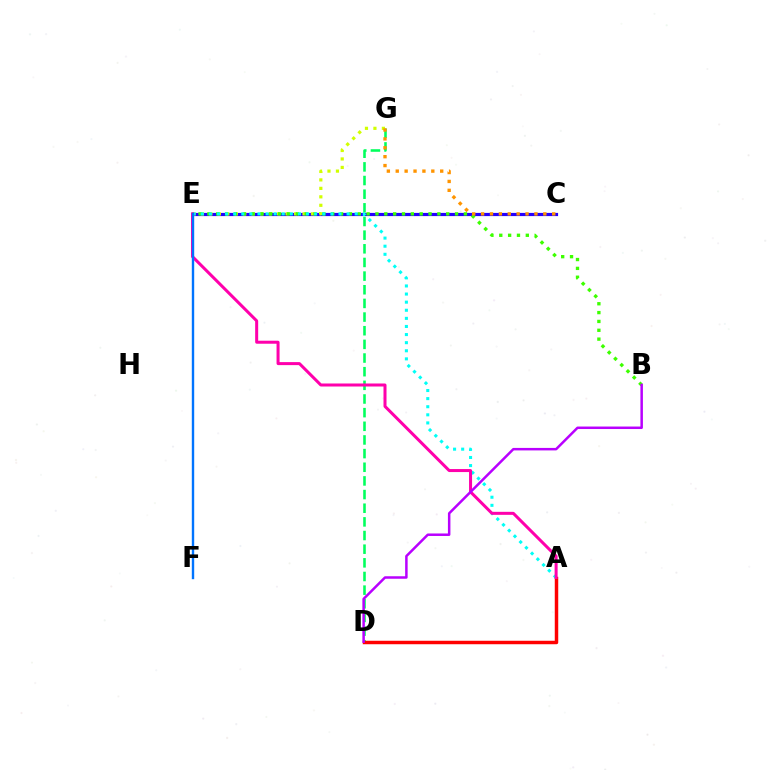{('C', 'E'): [{'color': '#2500ff', 'line_style': 'solid', 'thickness': 2.29}], ('D', 'G'): [{'color': '#00ff5c', 'line_style': 'dashed', 'thickness': 1.85}], ('E', 'G'): [{'color': '#d1ff00', 'line_style': 'dotted', 'thickness': 2.3}], ('B', 'E'): [{'color': '#3dff00', 'line_style': 'dotted', 'thickness': 2.4}], ('C', 'G'): [{'color': '#ff9400', 'line_style': 'dotted', 'thickness': 2.42}], ('A', 'D'): [{'color': '#ff0000', 'line_style': 'solid', 'thickness': 2.5}], ('A', 'E'): [{'color': '#00fff6', 'line_style': 'dotted', 'thickness': 2.2}, {'color': '#ff00ac', 'line_style': 'solid', 'thickness': 2.17}], ('E', 'F'): [{'color': '#0074ff', 'line_style': 'solid', 'thickness': 1.72}], ('B', 'D'): [{'color': '#b900ff', 'line_style': 'solid', 'thickness': 1.8}]}